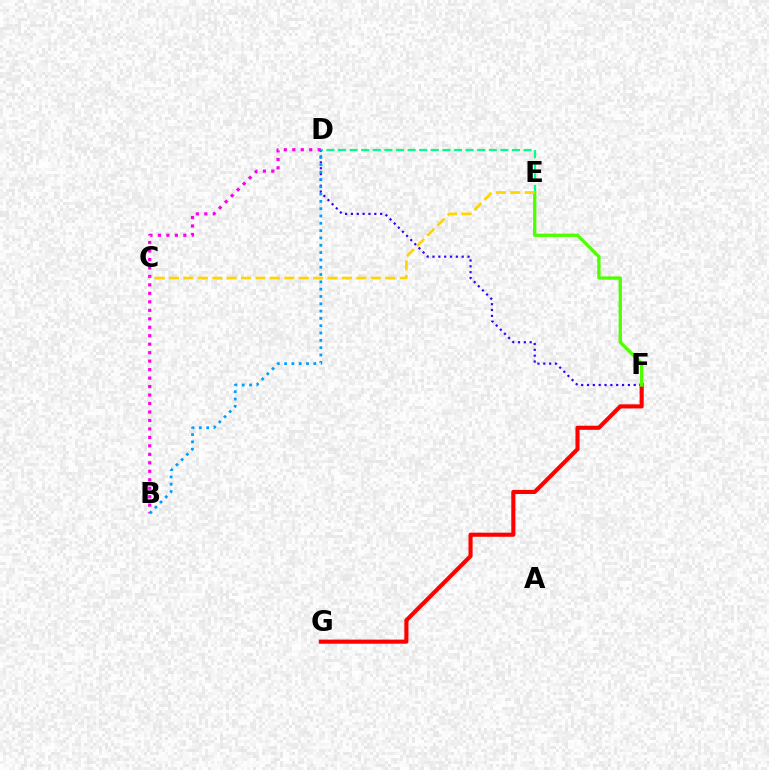{('B', 'D'): [{'color': '#ff00ed', 'line_style': 'dotted', 'thickness': 2.3}, {'color': '#009eff', 'line_style': 'dotted', 'thickness': 1.99}], ('F', 'G'): [{'color': '#ff0000', 'line_style': 'solid', 'thickness': 2.95}], ('D', 'F'): [{'color': '#3700ff', 'line_style': 'dotted', 'thickness': 1.59}], ('D', 'E'): [{'color': '#00ff86', 'line_style': 'dashed', 'thickness': 1.58}], ('E', 'F'): [{'color': '#4fff00', 'line_style': 'solid', 'thickness': 2.38}], ('C', 'E'): [{'color': '#ffd500', 'line_style': 'dashed', 'thickness': 1.96}]}